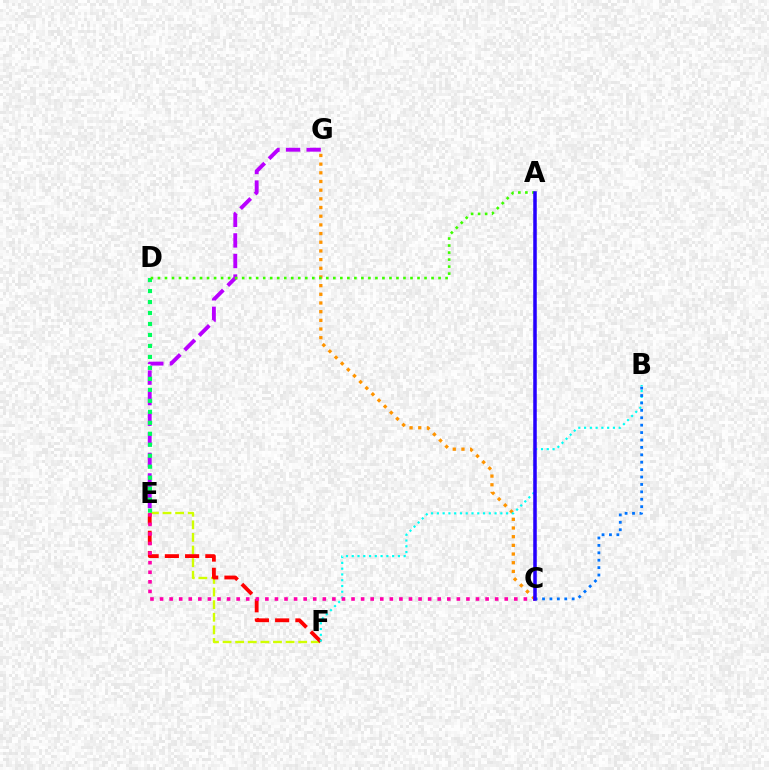{('E', 'F'): [{'color': '#d1ff00', 'line_style': 'dashed', 'thickness': 1.71}, {'color': '#ff0000', 'line_style': 'dashed', 'thickness': 2.75}], ('C', 'G'): [{'color': '#ff9400', 'line_style': 'dotted', 'thickness': 2.36}], ('E', 'G'): [{'color': '#b900ff', 'line_style': 'dashed', 'thickness': 2.79}], ('B', 'F'): [{'color': '#00fff6', 'line_style': 'dotted', 'thickness': 1.57}], ('B', 'C'): [{'color': '#0074ff', 'line_style': 'dotted', 'thickness': 2.01}], ('C', 'E'): [{'color': '#ff00ac', 'line_style': 'dotted', 'thickness': 2.6}], ('D', 'E'): [{'color': '#00ff5c', 'line_style': 'dotted', 'thickness': 2.98}], ('A', 'D'): [{'color': '#3dff00', 'line_style': 'dotted', 'thickness': 1.91}], ('A', 'C'): [{'color': '#2500ff', 'line_style': 'solid', 'thickness': 2.54}]}